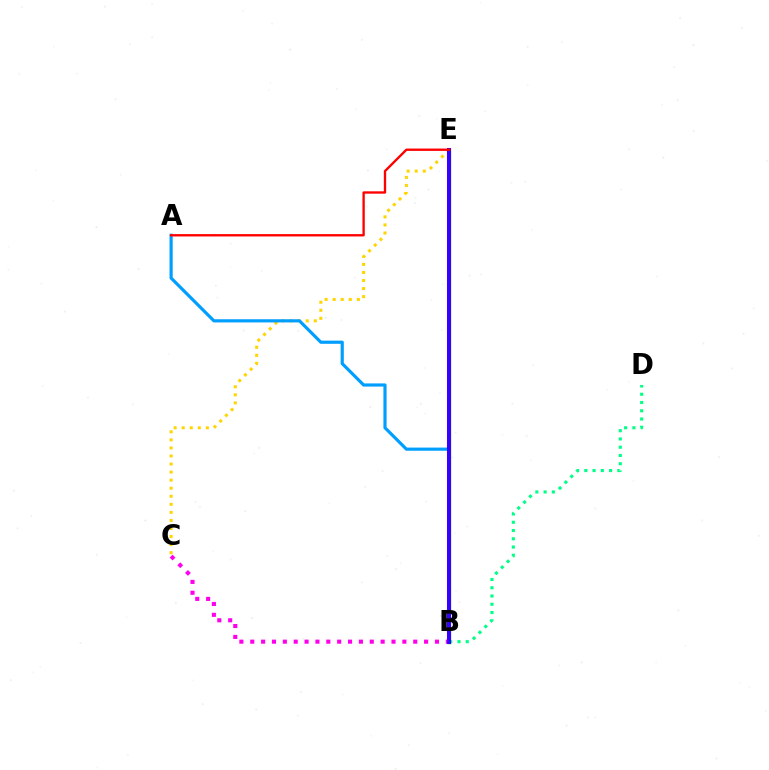{('B', 'E'): [{'color': '#4fff00', 'line_style': 'solid', 'thickness': 2.51}, {'color': '#3700ff', 'line_style': 'solid', 'thickness': 2.92}], ('B', 'C'): [{'color': '#ff00ed', 'line_style': 'dotted', 'thickness': 2.95}], ('B', 'D'): [{'color': '#00ff86', 'line_style': 'dotted', 'thickness': 2.24}], ('C', 'E'): [{'color': '#ffd500', 'line_style': 'dotted', 'thickness': 2.19}], ('A', 'B'): [{'color': '#009eff', 'line_style': 'solid', 'thickness': 2.28}], ('A', 'E'): [{'color': '#ff0000', 'line_style': 'solid', 'thickness': 1.69}]}